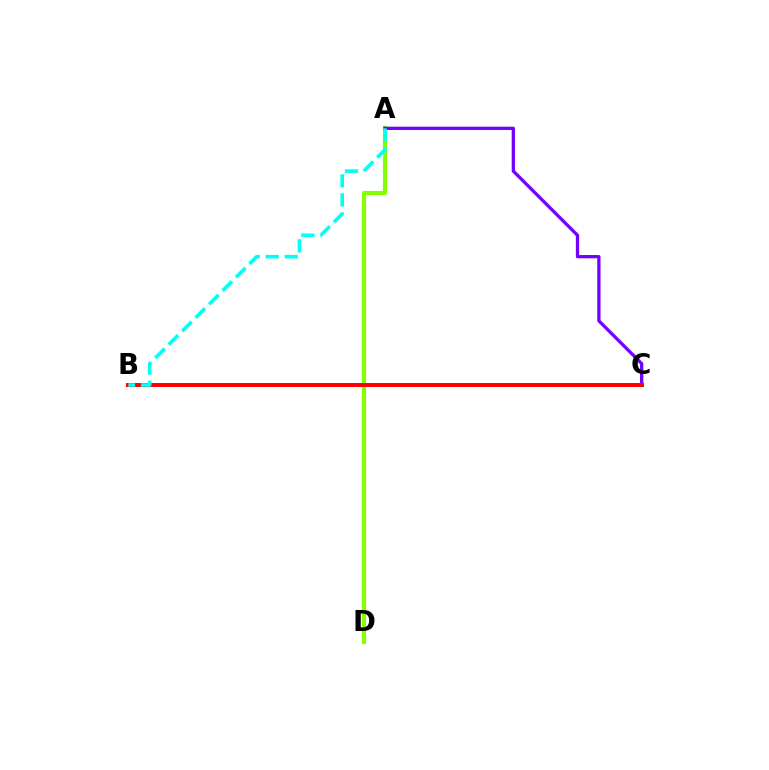{('A', 'D'): [{'color': '#84ff00', 'line_style': 'solid', 'thickness': 3.0}], ('A', 'C'): [{'color': '#7200ff', 'line_style': 'solid', 'thickness': 2.36}], ('B', 'C'): [{'color': '#ff0000', 'line_style': 'solid', 'thickness': 2.86}], ('A', 'B'): [{'color': '#00fff6', 'line_style': 'dashed', 'thickness': 2.59}]}